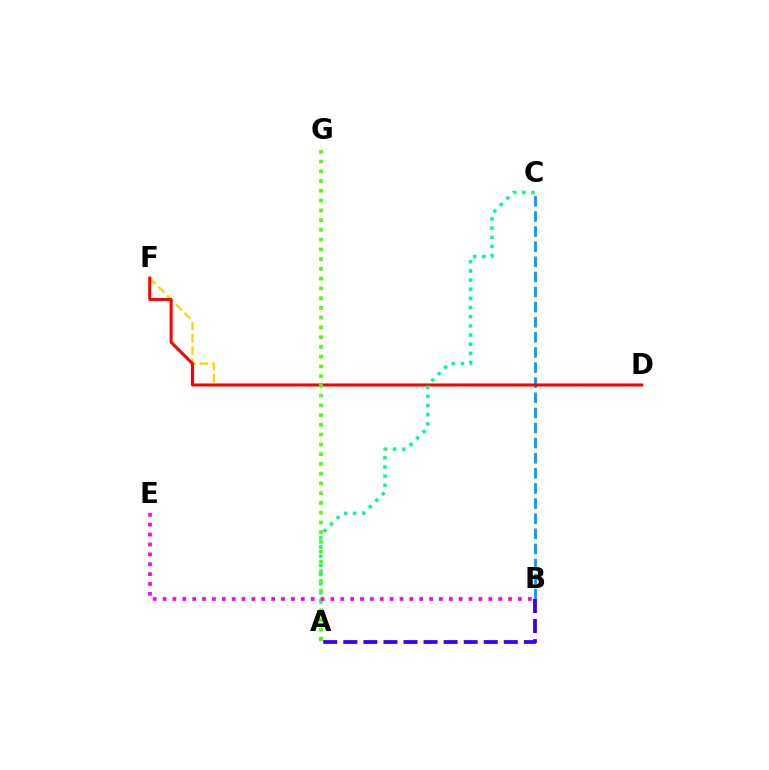{('D', 'F'): [{'color': '#ffd500', 'line_style': 'dashed', 'thickness': 1.67}, {'color': '#ff0000', 'line_style': 'solid', 'thickness': 2.18}], ('B', 'C'): [{'color': '#009eff', 'line_style': 'dashed', 'thickness': 2.05}], ('A', 'C'): [{'color': '#00ff86', 'line_style': 'dotted', 'thickness': 2.49}], ('A', 'G'): [{'color': '#4fff00', 'line_style': 'dotted', 'thickness': 2.65}], ('B', 'E'): [{'color': '#ff00ed', 'line_style': 'dotted', 'thickness': 2.68}], ('A', 'B'): [{'color': '#3700ff', 'line_style': 'dashed', 'thickness': 2.73}]}